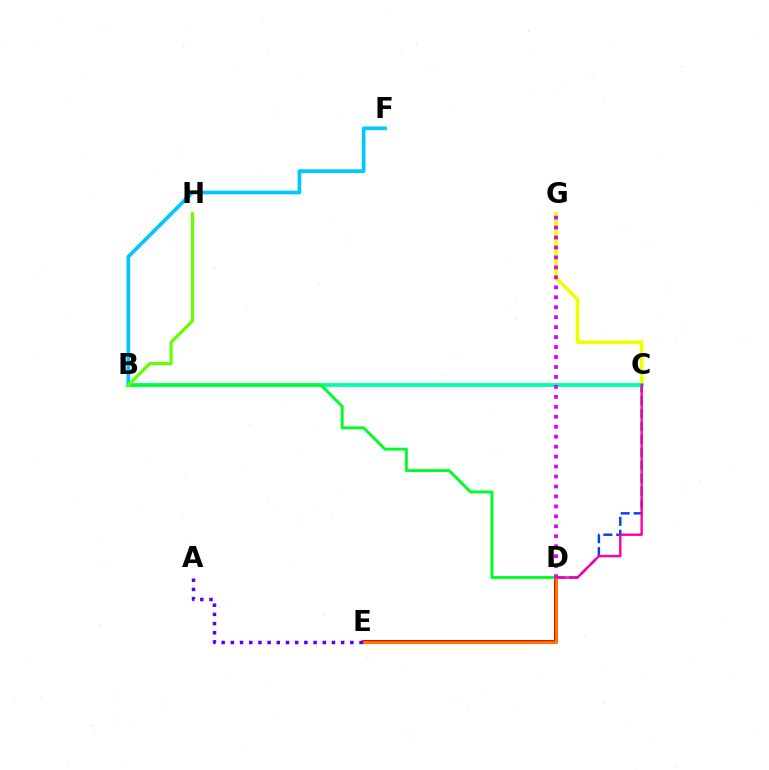{('C', 'D'): [{'color': '#003fff', 'line_style': 'dashed', 'thickness': 1.75}, {'color': '#ff00a0', 'line_style': 'solid', 'thickness': 1.72}], ('C', 'G'): [{'color': '#eeff00', 'line_style': 'solid', 'thickness': 2.63}], ('B', 'F'): [{'color': '#00c7ff', 'line_style': 'solid', 'thickness': 2.66}], ('D', 'E'): [{'color': '#ff0000', 'line_style': 'solid', 'thickness': 2.87}, {'color': '#ff8800', 'line_style': 'solid', 'thickness': 1.85}], ('B', 'C'): [{'color': '#00ffaf', 'line_style': 'solid', 'thickness': 2.74}], ('B', 'D'): [{'color': '#00ff27', 'line_style': 'solid', 'thickness': 2.1}], ('A', 'E'): [{'color': '#4f00ff', 'line_style': 'dotted', 'thickness': 2.5}], ('B', 'H'): [{'color': '#66ff00', 'line_style': 'solid', 'thickness': 2.32}], ('D', 'G'): [{'color': '#d600ff', 'line_style': 'dotted', 'thickness': 2.71}]}